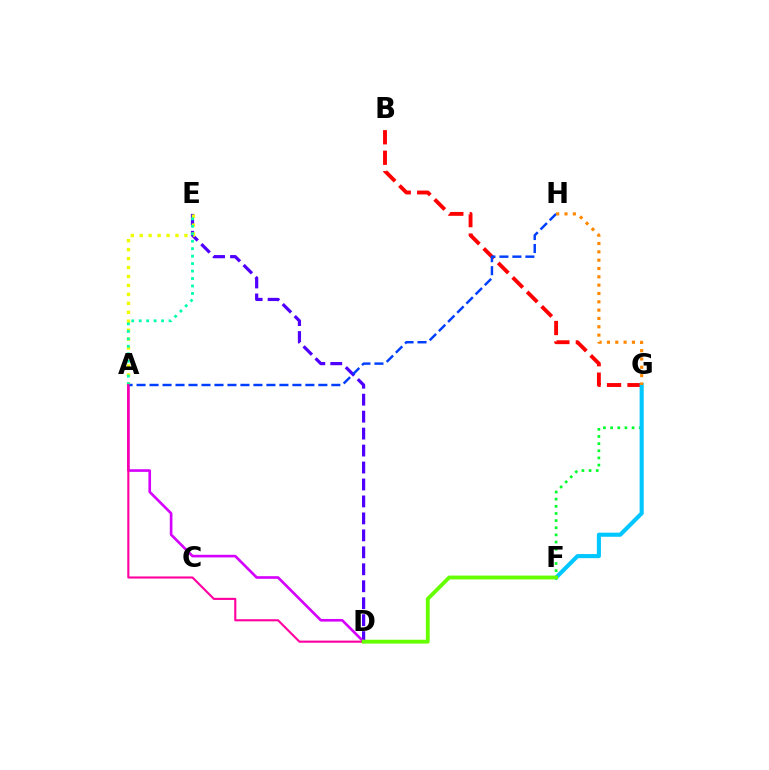{('F', 'G'): [{'color': '#00ff27', 'line_style': 'dotted', 'thickness': 1.94}, {'color': '#00c7ff', 'line_style': 'solid', 'thickness': 2.95}], ('B', 'G'): [{'color': '#ff0000', 'line_style': 'dashed', 'thickness': 2.78}], ('D', 'E'): [{'color': '#4f00ff', 'line_style': 'dashed', 'thickness': 2.3}], ('A', 'E'): [{'color': '#eeff00', 'line_style': 'dotted', 'thickness': 2.43}, {'color': '#00ffaf', 'line_style': 'dotted', 'thickness': 2.03}], ('A', 'D'): [{'color': '#d600ff', 'line_style': 'solid', 'thickness': 1.9}, {'color': '#ff00a0', 'line_style': 'solid', 'thickness': 1.53}], ('A', 'H'): [{'color': '#003fff', 'line_style': 'dashed', 'thickness': 1.76}], ('G', 'H'): [{'color': '#ff8800', 'line_style': 'dotted', 'thickness': 2.26}], ('D', 'F'): [{'color': '#66ff00', 'line_style': 'solid', 'thickness': 2.77}]}